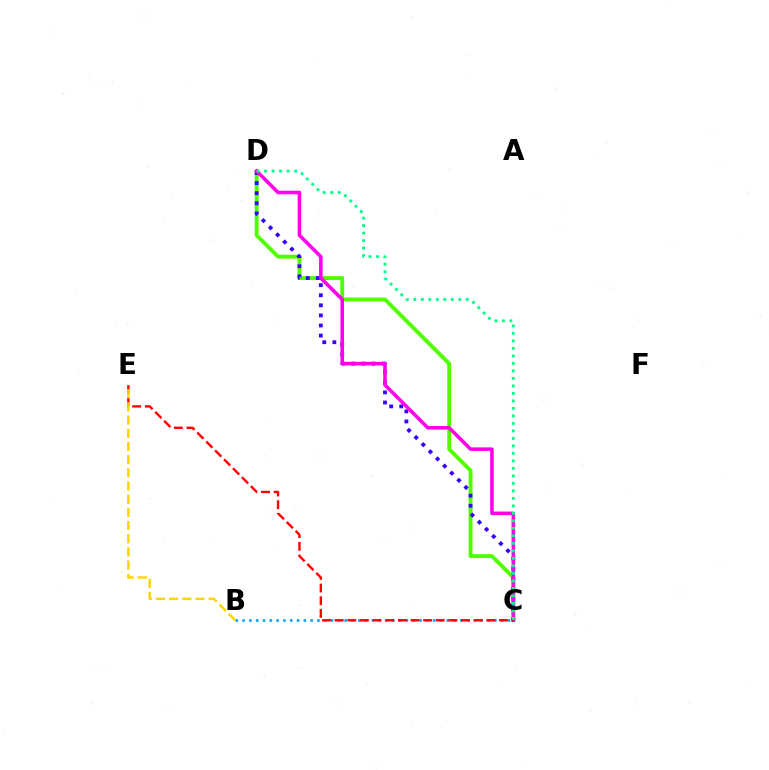{('C', 'D'): [{'color': '#4fff00', 'line_style': 'solid', 'thickness': 2.79}, {'color': '#3700ff', 'line_style': 'dotted', 'thickness': 2.74}, {'color': '#ff00ed', 'line_style': 'solid', 'thickness': 2.56}, {'color': '#00ff86', 'line_style': 'dotted', 'thickness': 2.04}], ('B', 'C'): [{'color': '#009eff', 'line_style': 'dotted', 'thickness': 1.85}], ('C', 'E'): [{'color': '#ff0000', 'line_style': 'dashed', 'thickness': 1.72}], ('B', 'E'): [{'color': '#ffd500', 'line_style': 'dashed', 'thickness': 1.79}]}